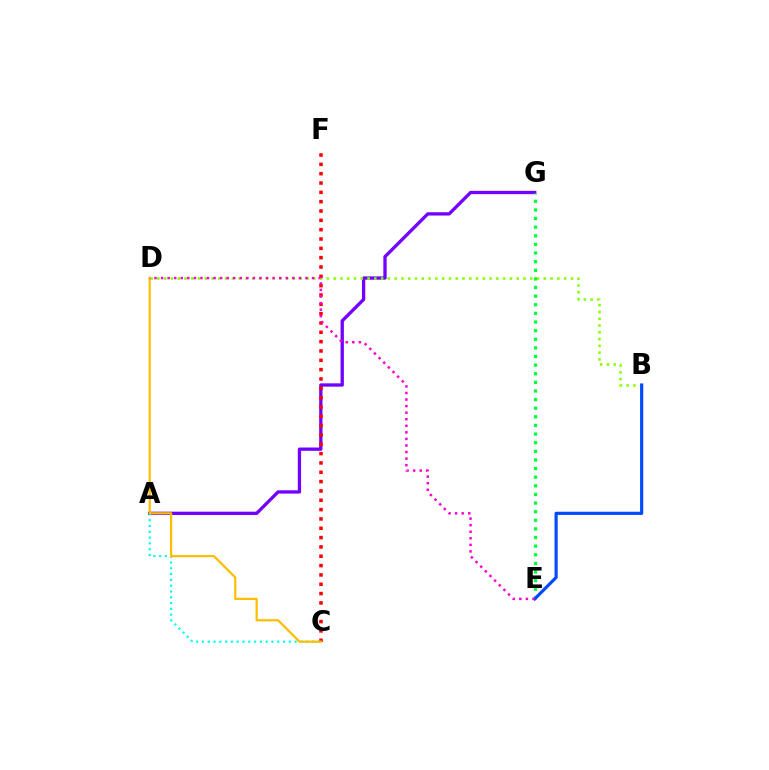{('A', 'G'): [{'color': '#7200ff', 'line_style': 'solid', 'thickness': 2.38}], ('A', 'C'): [{'color': '#00fff6', 'line_style': 'dotted', 'thickness': 1.57}], ('E', 'G'): [{'color': '#00ff39', 'line_style': 'dotted', 'thickness': 2.34}], ('B', 'D'): [{'color': '#84ff00', 'line_style': 'dotted', 'thickness': 1.84}], ('C', 'F'): [{'color': '#ff0000', 'line_style': 'dotted', 'thickness': 2.54}], ('C', 'D'): [{'color': '#ffbd00', 'line_style': 'solid', 'thickness': 1.62}], ('B', 'E'): [{'color': '#004bff', 'line_style': 'solid', 'thickness': 2.29}], ('D', 'E'): [{'color': '#ff00cf', 'line_style': 'dotted', 'thickness': 1.78}]}